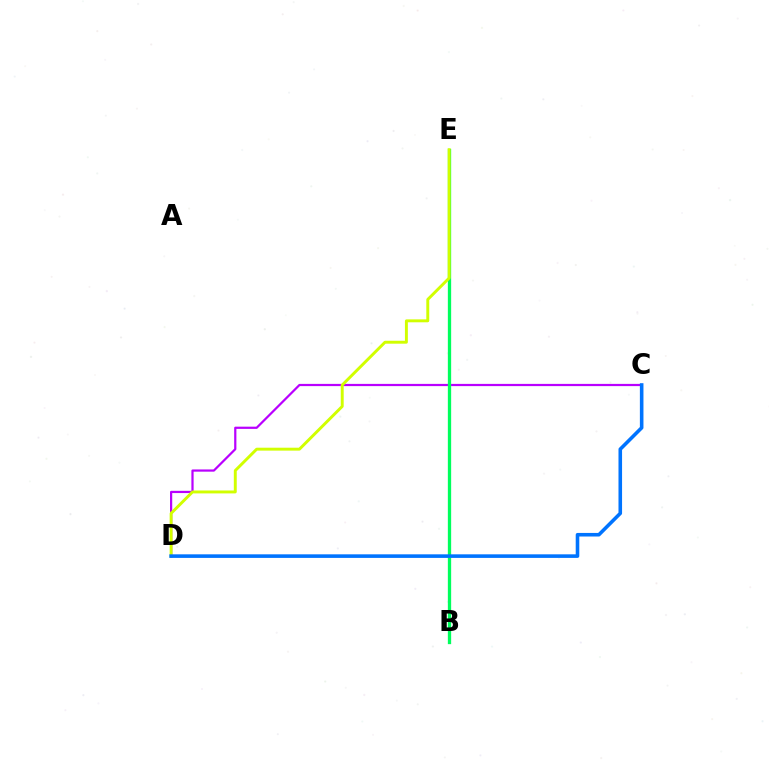{('C', 'D'): [{'color': '#b900ff', 'line_style': 'solid', 'thickness': 1.6}, {'color': '#0074ff', 'line_style': 'solid', 'thickness': 2.58}], ('B', 'E'): [{'color': '#ff0000', 'line_style': 'solid', 'thickness': 1.87}, {'color': '#00ff5c', 'line_style': 'solid', 'thickness': 2.38}], ('D', 'E'): [{'color': '#d1ff00', 'line_style': 'solid', 'thickness': 2.11}]}